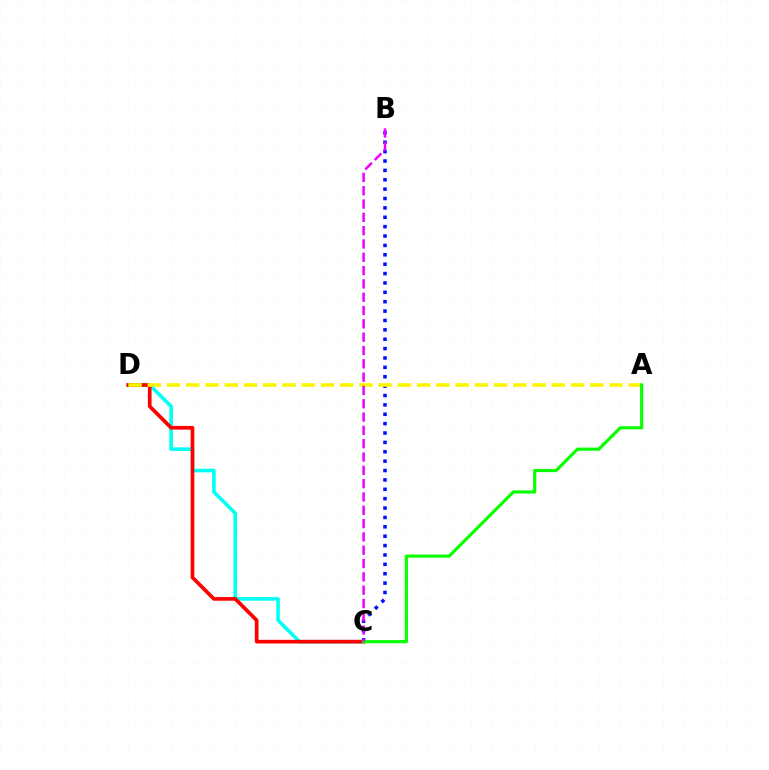{('B', 'C'): [{'color': '#0010ff', 'line_style': 'dotted', 'thickness': 2.55}, {'color': '#ee00ff', 'line_style': 'dashed', 'thickness': 1.81}], ('C', 'D'): [{'color': '#00fff6', 'line_style': 'solid', 'thickness': 2.58}, {'color': '#ff0000', 'line_style': 'solid', 'thickness': 2.65}], ('A', 'D'): [{'color': '#fcf500', 'line_style': 'dashed', 'thickness': 2.61}], ('A', 'C'): [{'color': '#08ff00', 'line_style': 'solid', 'thickness': 2.27}]}